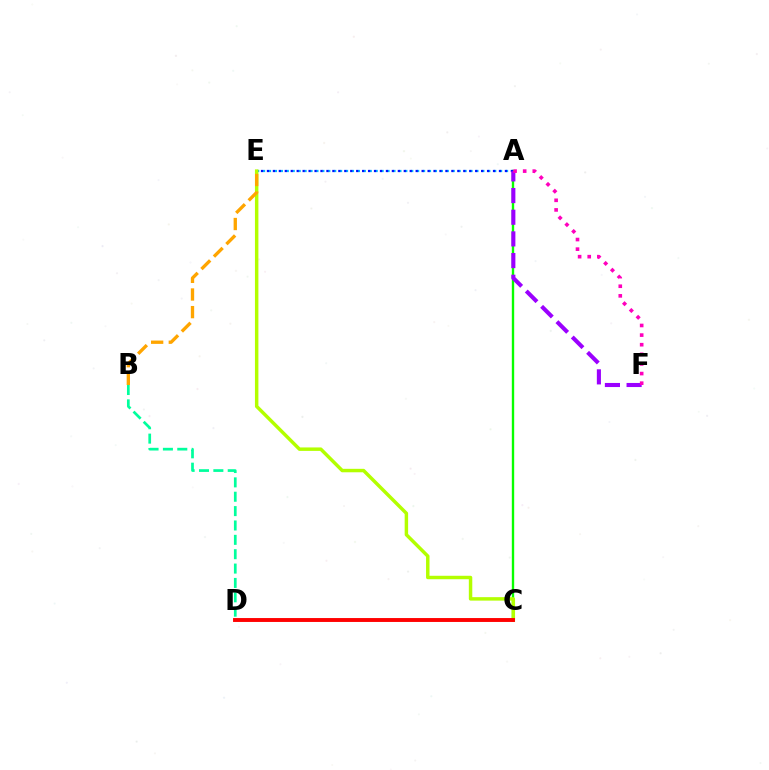{('B', 'D'): [{'color': '#00ff9d', 'line_style': 'dashed', 'thickness': 1.95}], ('A', 'C'): [{'color': '#08ff00', 'line_style': 'solid', 'thickness': 1.71}], ('A', 'E'): [{'color': '#00b5ff', 'line_style': 'dotted', 'thickness': 1.61}, {'color': '#0010ff', 'line_style': 'dotted', 'thickness': 1.62}], ('C', 'E'): [{'color': '#b3ff00', 'line_style': 'solid', 'thickness': 2.49}], ('C', 'D'): [{'color': '#ff0000', 'line_style': 'solid', 'thickness': 2.81}], ('B', 'E'): [{'color': '#ffa500', 'line_style': 'dashed', 'thickness': 2.4}], ('A', 'F'): [{'color': '#9b00ff', 'line_style': 'dashed', 'thickness': 2.94}, {'color': '#ff00bd', 'line_style': 'dotted', 'thickness': 2.61}]}